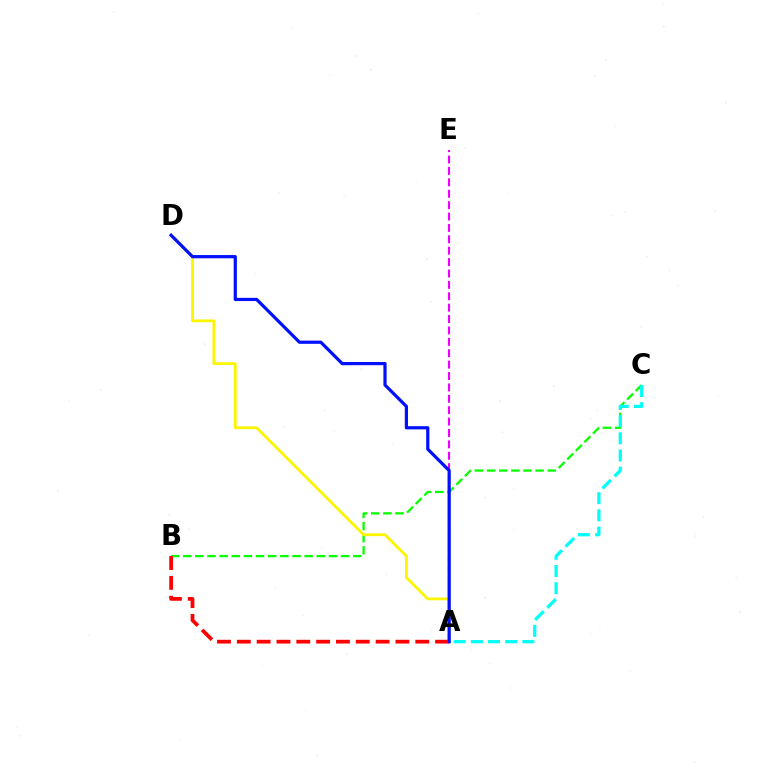{('B', 'C'): [{'color': '#08ff00', 'line_style': 'dashed', 'thickness': 1.65}], ('A', 'B'): [{'color': '#ff0000', 'line_style': 'dashed', 'thickness': 2.69}], ('A', 'D'): [{'color': '#fcf500', 'line_style': 'solid', 'thickness': 2.0}, {'color': '#0010ff', 'line_style': 'solid', 'thickness': 2.31}], ('A', 'C'): [{'color': '#00fff6', 'line_style': 'dashed', 'thickness': 2.33}], ('A', 'E'): [{'color': '#ee00ff', 'line_style': 'dashed', 'thickness': 1.55}]}